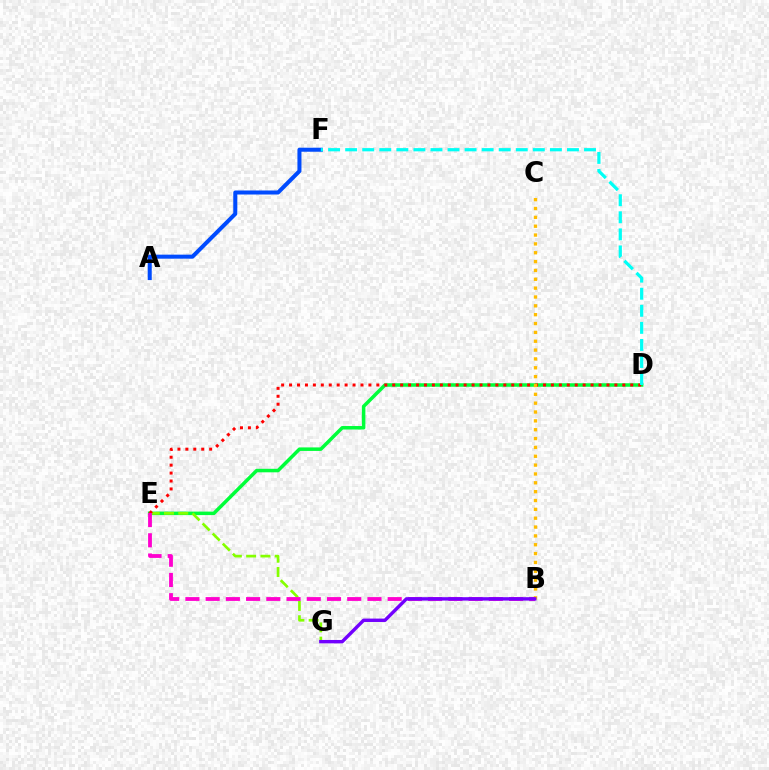{('A', 'F'): [{'color': '#004bff', 'line_style': 'solid', 'thickness': 2.9}], ('D', 'E'): [{'color': '#00ff39', 'line_style': 'solid', 'thickness': 2.53}, {'color': '#ff0000', 'line_style': 'dotted', 'thickness': 2.16}], ('E', 'G'): [{'color': '#84ff00', 'line_style': 'dashed', 'thickness': 1.94}], ('B', 'C'): [{'color': '#ffbd00', 'line_style': 'dotted', 'thickness': 2.4}], ('D', 'F'): [{'color': '#00fff6', 'line_style': 'dashed', 'thickness': 2.32}], ('B', 'E'): [{'color': '#ff00cf', 'line_style': 'dashed', 'thickness': 2.75}], ('B', 'G'): [{'color': '#7200ff', 'line_style': 'solid', 'thickness': 2.45}]}